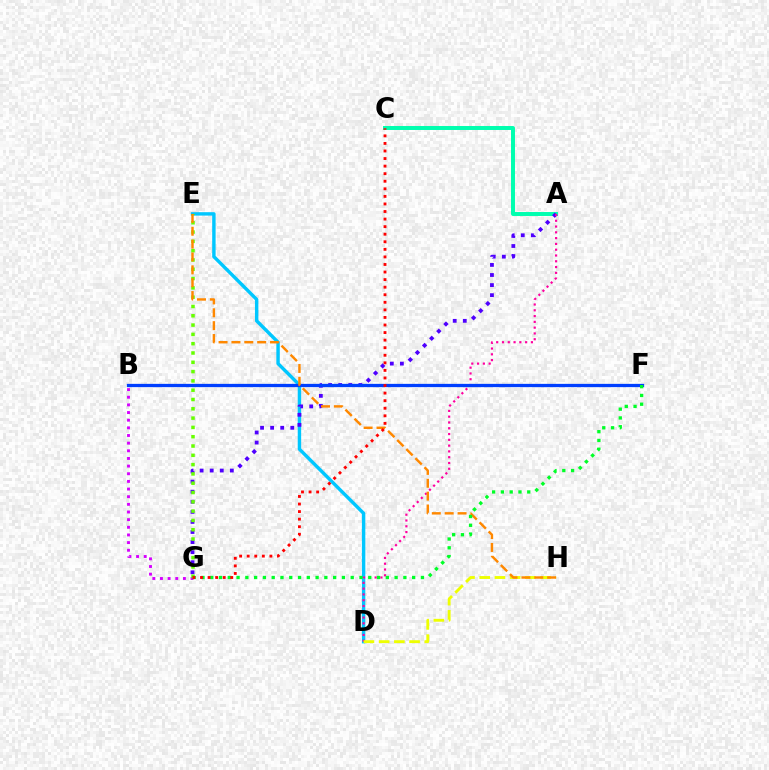{('B', 'G'): [{'color': '#d600ff', 'line_style': 'dotted', 'thickness': 2.08}], ('A', 'C'): [{'color': '#00ffaf', 'line_style': 'solid', 'thickness': 2.85}], ('D', 'E'): [{'color': '#00c7ff', 'line_style': 'solid', 'thickness': 2.46}], ('A', 'G'): [{'color': '#4f00ff', 'line_style': 'dotted', 'thickness': 2.74}], ('A', 'D'): [{'color': '#ff00a0', 'line_style': 'dotted', 'thickness': 1.57}], ('E', 'G'): [{'color': '#66ff00', 'line_style': 'dotted', 'thickness': 2.53}], ('D', 'H'): [{'color': '#eeff00', 'line_style': 'dashed', 'thickness': 2.07}], ('B', 'F'): [{'color': '#003fff', 'line_style': 'solid', 'thickness': 2.36}], ('E', 'H'): [{'color': '#ff8800', 'line_style': 'dashed', 'thickness': 1.75}], ('F', 'G'): [{'color': '#00ff27', 'line_style': 'dotted', 'thickness': 2.39}], ('C', 'G'): [{'color': '#ff0000', 'line_style': 'dotted', 'thickness': 2.06}]}